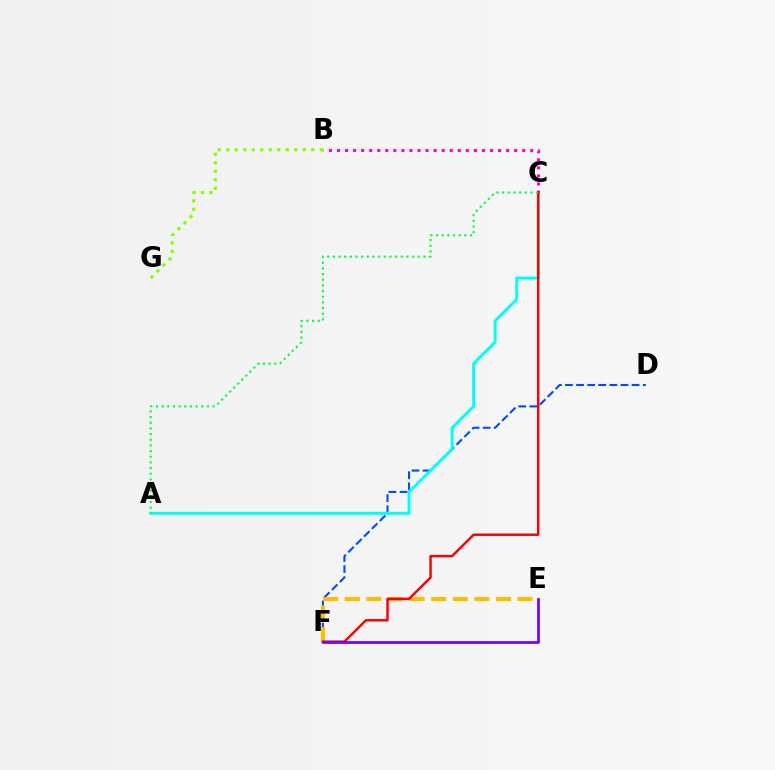{('D', 'F'): [{'color': '#004bff', 'line_style': 'dashed', 'thickness': 1.51}], ('A', 'C'): [{'color': '#00fff6', 'line_style': 'solid', 'thickness': 2.12}, {'color': '#00ff39', 'line_style': 'dotted', 'thickness': 1.54}], ('B', 'G'): [{'color': '#84ff00', 'line_style': 'dotted', 'thickness': 2.31}], ('B', 'C'): [{'color': '#ff00cf', 'line_style': 'dotted', 'thickness': 2.19}], ('E', 'F'): [{'color': '#ffbd00', 'line_style': 'dashed', 'thickness': 2.93}, {'color': '#7200ff', 'line_style': 'solid', 'thickness': 1.97}], ('C', 'F'): [{'color': '#ff0000', 'line_style': 'solid', 'thickness': 1.77}]}